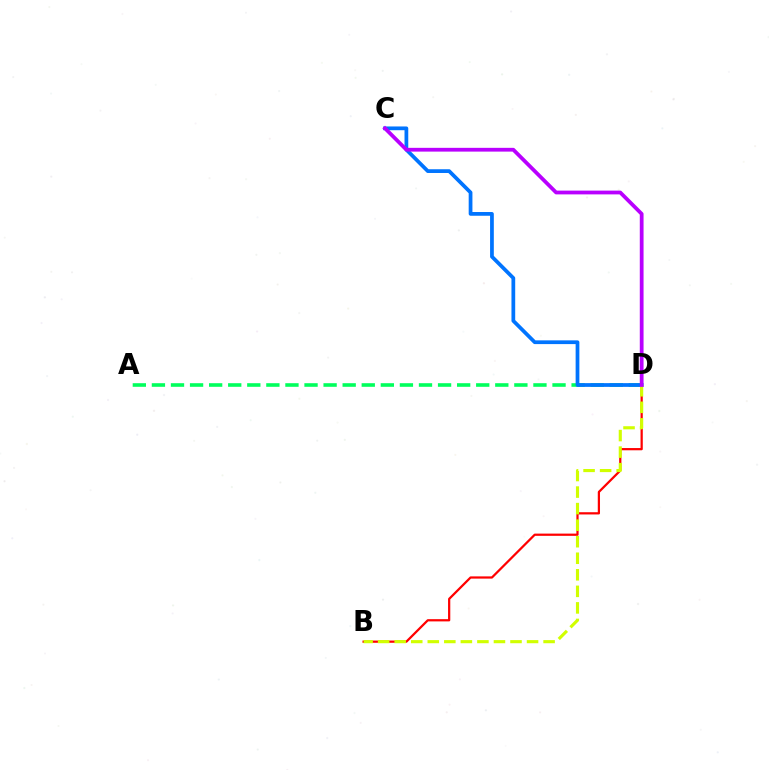{('B', 'D'): [{'color': '#ff0000', 'line_style': 'solid', 'thickness': 1.61}, {'color': '#d1ff00', 'line_style': 'dashed', 'thickness': 2.25}], ('A', 'D'): [{'color': '#00ff5c', 'line_style': 'dashed', 'thickness': 2.59}], ('C', 'D'): [{'color': '#0074ff', 'line_style': 'solid', 'thickness': 2.7}, {'color': '#b900ff', 'line_style': 'solid', 'thickness': 2.72}]}